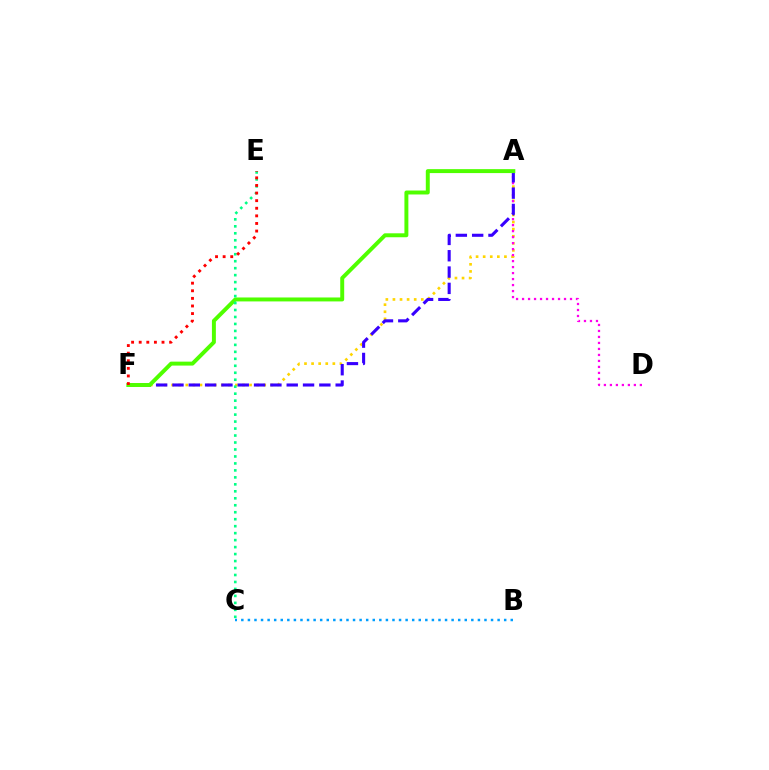{('A', 'F'): [{'color': '#ffd500', 'line_style': 'dotted', 'thickness': 1.93}, {'color': '#3700ff', 'line_style': 'dashed', 'thickness': 2.22}, {'color': '#4fff00', 'line_style': 'solid', 'thickness': 2.84}], ('A', 'D'): [{'color': '#ff00ed', 'line_style': 'dotted', 'thickness': 1.63}], ('B', 'C'): [{'color': '#009eff', 'line_style': 'dotted', 'thickness': 1.79}], ('C', 'E'): [{'color': '#00ff86', 'line_style': 'dotted', 'thickness': 1.89}], ('E', 'F'): [{'color': '#ff0000', 'line_style': 'dotted', 'thickness': 2.07}]}